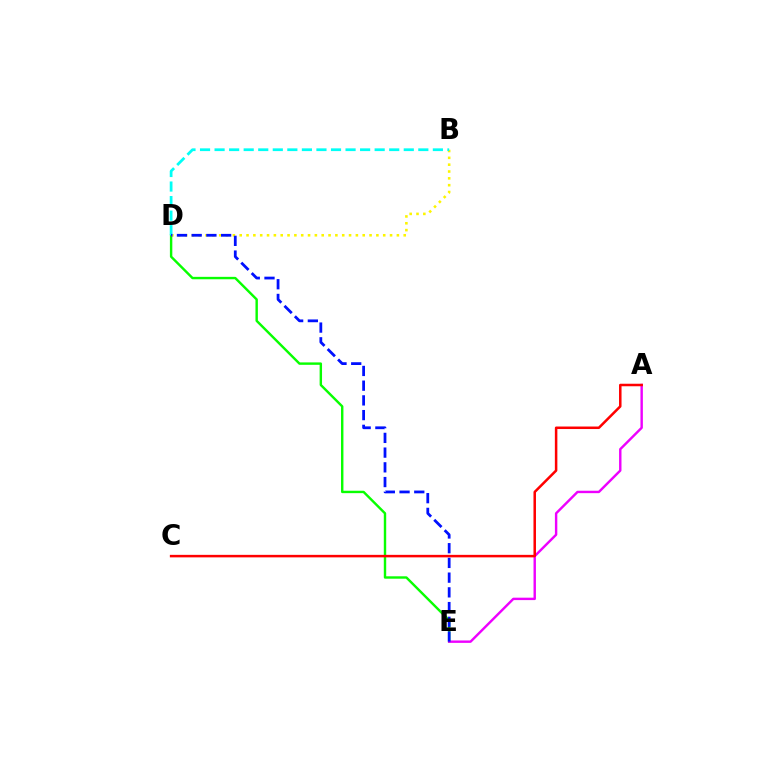{('D', 'E'): [{'color': '#08ff00', 'line_style': 'solid', 'thickness': 1.74}, {'color': '#0010ff', 'line_style': 'dashed', 'thickness': 2.0}], ('B', 'D'): [{'color': '#fcf500', 'line_style': 'dotted', 'thickness': 1.86}, {'color': '#00fff6', 'line_style': 'dashed', 'thickness': 1.98}], ('A', 'E'): [{'color': '#ee00ff', 'line_style': 'solid', 'thickness': 1.74}], ('A', 'C'): [{'color': '#ff0000', 'line_style': 'solid', 'thickness': 1.81}]}